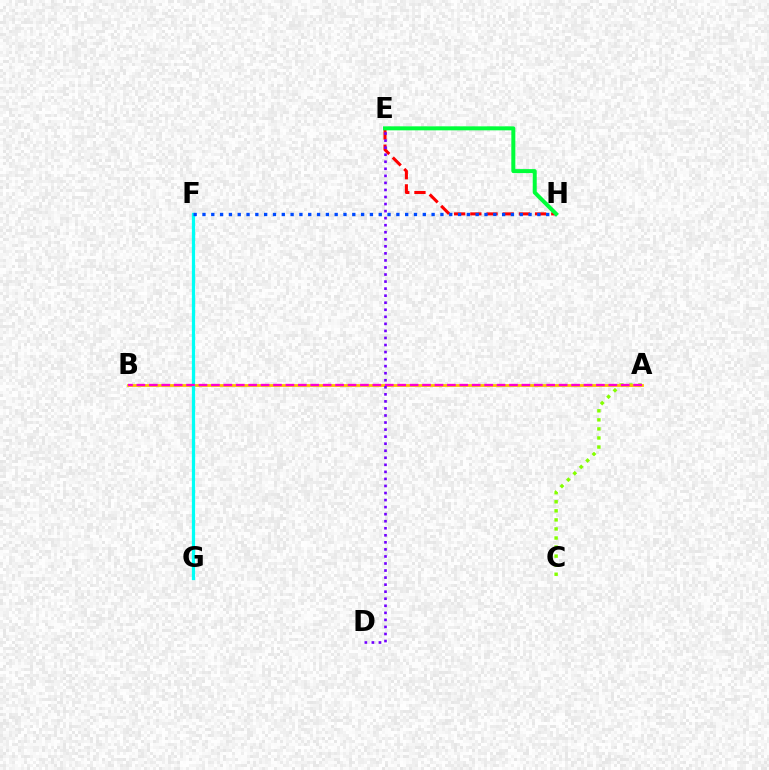{('E', 'H'): [{'color': '#ff0000', 'line_style': 'dashed', 'thickness': 2.2}, {'color': '#00ff39', 'line_style': 'solid', 'thickness': 2.87}], ('A', 'C'): [{'color': '#84ff00', 'line_style': 'dotted', 'thickness': 2.46}], ('A', 'B'): [{'color': '#ffbd00', 'line_style': 'solid', 'thickness': 2.01}, {'color': '#ff00cf', 'line_style': 'dashed', 'thickness': 1.69}], ('F', 'G'): [{'color': '#00fff6', 'line_style': 'solid', 'thickness': 2.34}], ('F', 'H'): [{'color': '#004bff', 'line_style': 'dotted', 'thickness': 2.39}], ('D', 'E'): [{'color': '#7200ff', 'line_style': 'dotted', 'thickness': 1.91}]}